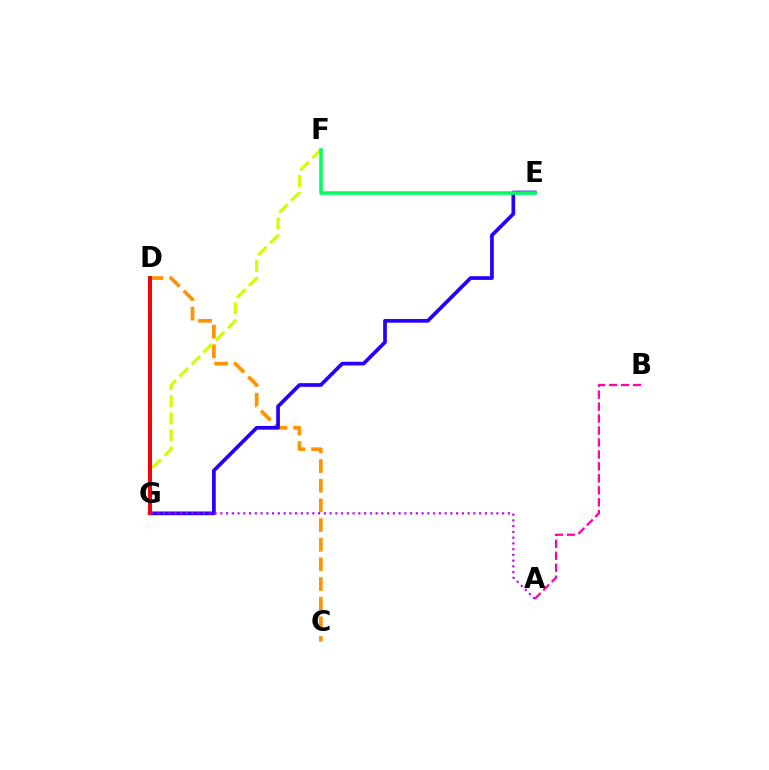{('C', 'D'): [{'color': '#ff9400', 'line_style': 'dashed', 'thickness': 2.67}], ('F', 'G'): [{'color': '#d1ff00', 'line_style': 'dashed', 'thickness': 2.32}], ('E', 'G'): [{'color': '#2500ff', 'line_style': 'solid', 'thickness': 2.67}], ('D', 'G'): [{'color': '#3dff00', 'line_style': 'solid', 'thickness': 2.73}, {'color': '#00fff6', 'line_style': 'dashed', 'thickness': 2.99}, {'color': '#0074ff', 'line_style': 'solid', 'thickness': 2.86}, {'color': '#ff0000', 'line_style': 'solid', 'thickness': 2.78}], ('E', 'F'): [{'color': '#00ff5c', 'line_style': 'solid', 'thickness': 2.56}], ('A', 'B'): [{'color': '#ff00ac', 'line_style': 'dashed', 'thickness': 1.62}], ('A', 'G'): [{'color': '#b900ff', 'line_style': 'dotted', 'thickness': 1.56}]}